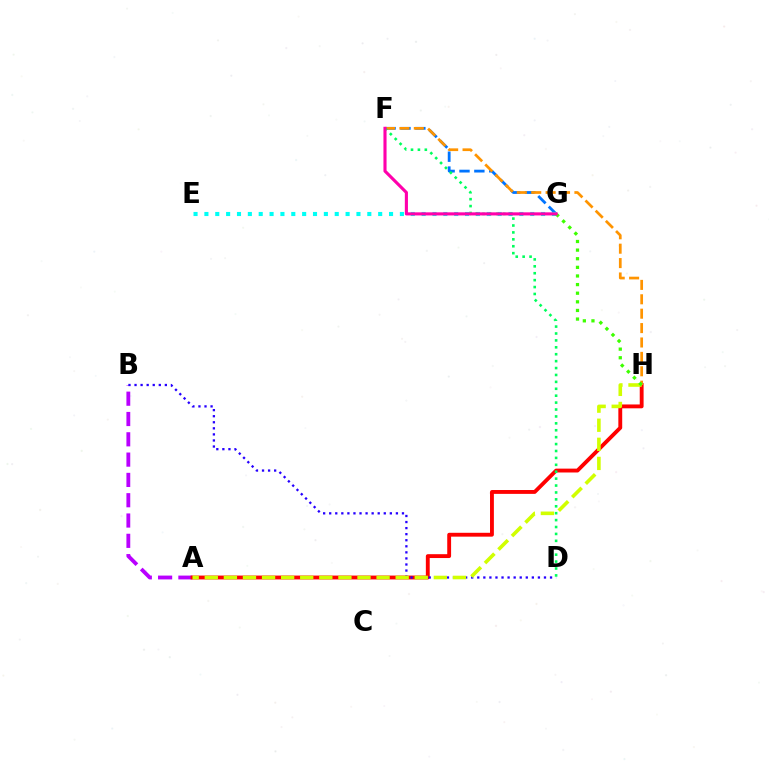{('F', 'G'): [{'color': '#0074ff', 'line_style': 'dashed', 'thickness': 2.02}, {'color': '#ff00ac', 'line_style': 'solid', 'thickness': 2.24}], ('A', 'B'): [{'color': '#b900ff', 'line_style': 'dashed', 'thickness': 2.76}], ('A', 'H'): [{'color': '#ff0000', 'line_style': 'solid', 'thickness': 2.78}, {'color': '#d1ff00', 'line_style': 'dashed', 'thickness': 2.59}], ('B', 'D'): [{'color': '#2500ff', 'line_style': 'dotted', 'thickness': 1.65}], ('E', 'G'): [{'color': '#00fff6', 'line_style': 'dotted', 'thickness': 2.95}], ('F', 'H'): [{'color': '#ff9400', 'line_style': 'dashed', 'thickness': 1.96}], ('G', 'H'): [{'color': '#3dff00', 'line_style': 'dotted', 'thickness': 2.34}], ('D', 'F'): [{'color': '#00ff5c', 'line_style': 'dotted', 'thickness': 1.88}]}